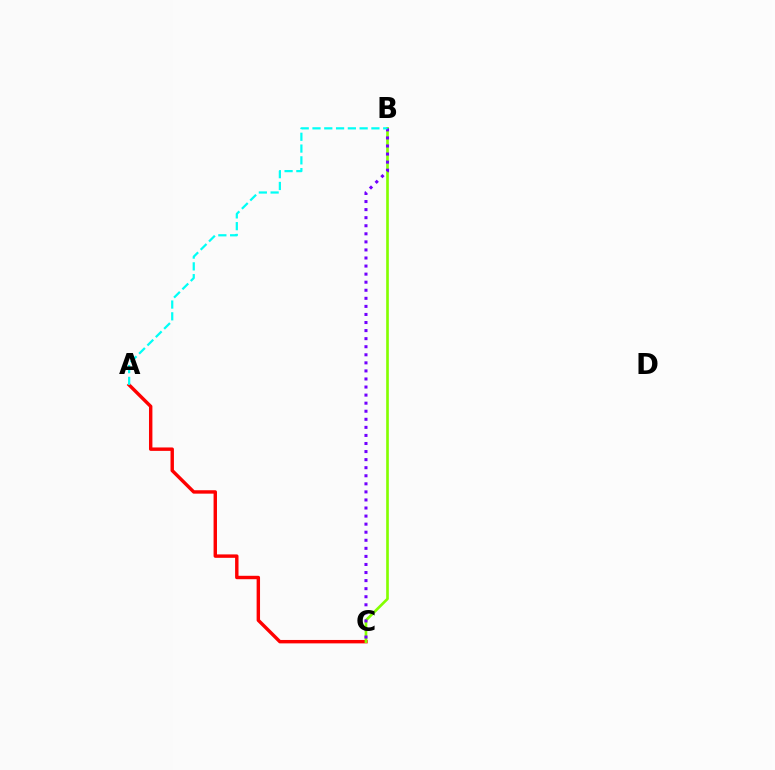{('A', 'C'): [{'color': '#ff0000', 'line_style': 'solid', 'thickness': 2.46}], ('B', 'C'): [{'color': '#84ff00', 'line_style': 'solid', 'thickness': 1.92}, {'color': '#7200ff', 'line_style': 'dotted', 'thickness': 2.19}], ('A', 'B'): [{'color': '#00fff6', 'line_style': 'dashed', 'thickness': 1.6}]}